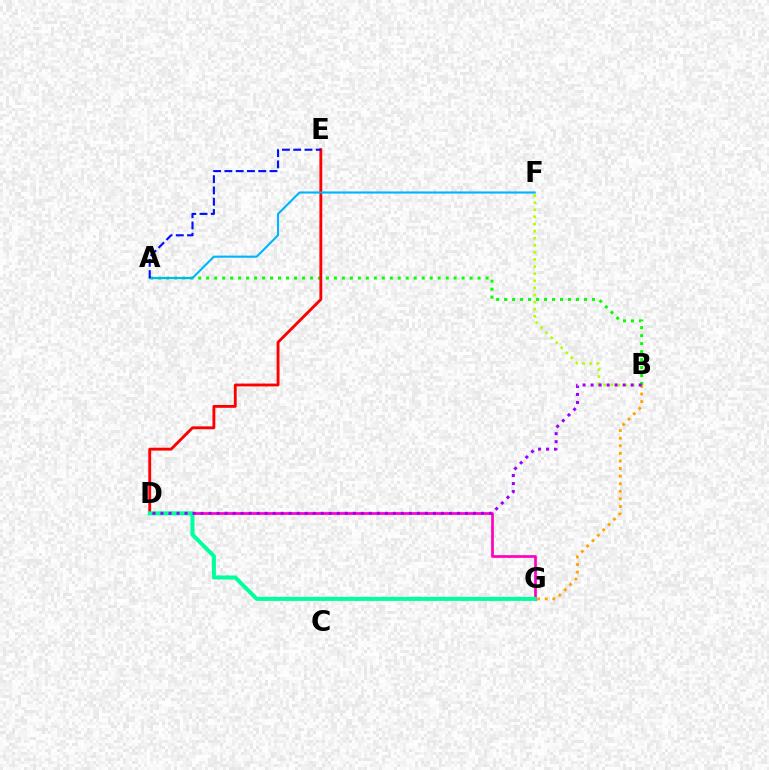{('D', 'G'): [{'color': '#ff00bd', 'line_style': 'solid', 'thickness': 1.94}, {'color': '#00ff9d', 'line_style': 'solid', 'thickness': 2.89}], ('B', 'F'): [{'color': '#b3ff00', 'line_style': 'dotted', 'thickness': 1.93}], ('A', 'B'): [{'color': '#08ff00', 'line_style': 'dotted', 'thickness': 2.17}], ('D', 'E'): [{'color': '#ff0000', 'line_style': 'solid', 'thickness': 2.05}], ('A', 'F'): [{'color': '#00b5ff', 'line_style': 'solid', 'thickness': 1.53}], ('A', 'E'): [{'color': '#0010ff', 'line_style': 'dashed', 'thickness': 1.53}], ('B', 'G'): [{'color': '#ffa500', 'line_style': 'dotted', 'thickness': 2.06}], ('B', 'D'): [{'color': '#9b00ff', 'line_style': 'dotted', 'thickness': 2.18}]}